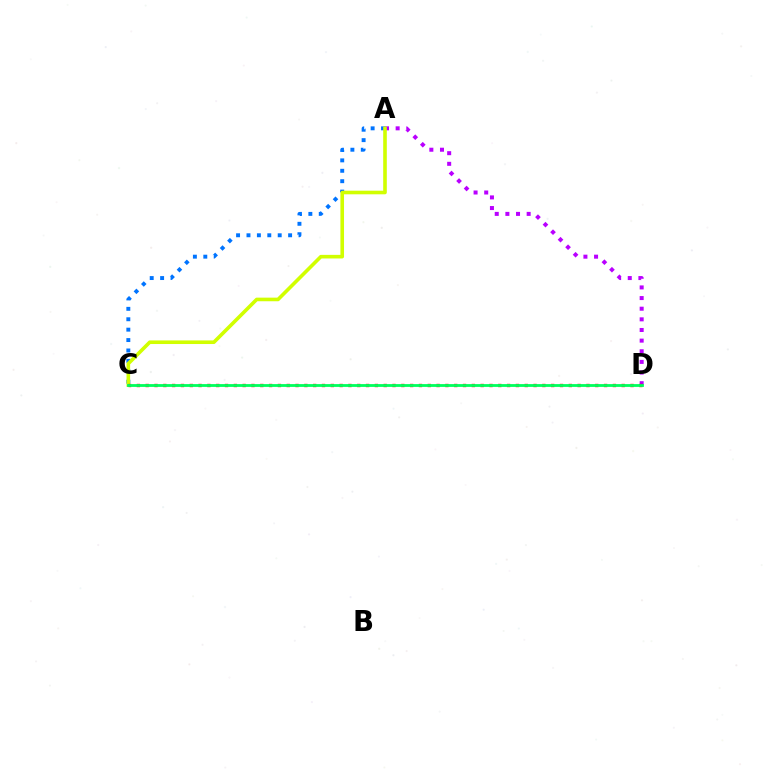{('A', 'C'): [{'color': '#0074ff', 'line_style': 'dotted', 'thickness': 2.83}, {'color': '#d1ff00', 'line_style': 'solid', 'thickness': 2.6}], ('A', 'D'): [{'color': '#b900ff', 'line_style': 'dotted', 'thickness': 2.89}], ('C', 'D'): [{'color': '#ff0000', 'line_style': 'dotted', 'thickness': 2.4}, {'color': '#00ff5c', 'line_style': 'solid', 'thickness': 2.02}]}